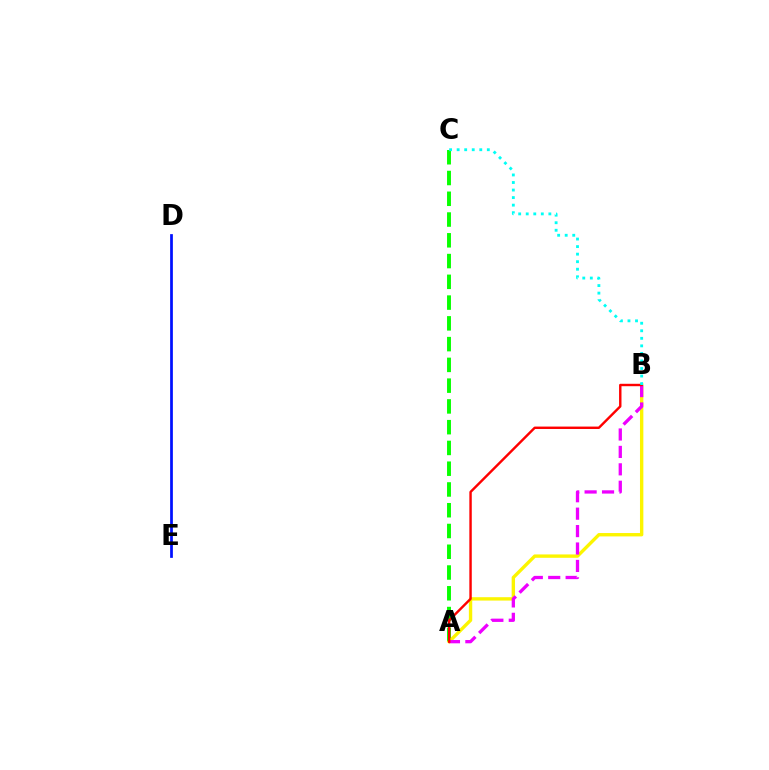{('A', 'C'): [{'color': '#08ff00', 'line_style': 'dashed', 'thickness': 2.82}], ('D', 'E'): [{'color': '#0010ff', 'line_style': 'solid', 'thickness': 1.97}], ('A', 'B'): [{'color': '#fcf500', 'line_style': 'solid', 'thickness': 2.42}, {'color': '#ee00ff', 'line_style': 'dashed', 'thickness': 2.37}, {'color': '#ff0000', 'line_style': 'solid', 'thickness': 1.74}], ('B', 'C'): [{'color': '#00fff6', 'line_style': 'dotted', 'thickness': 2.05}]}